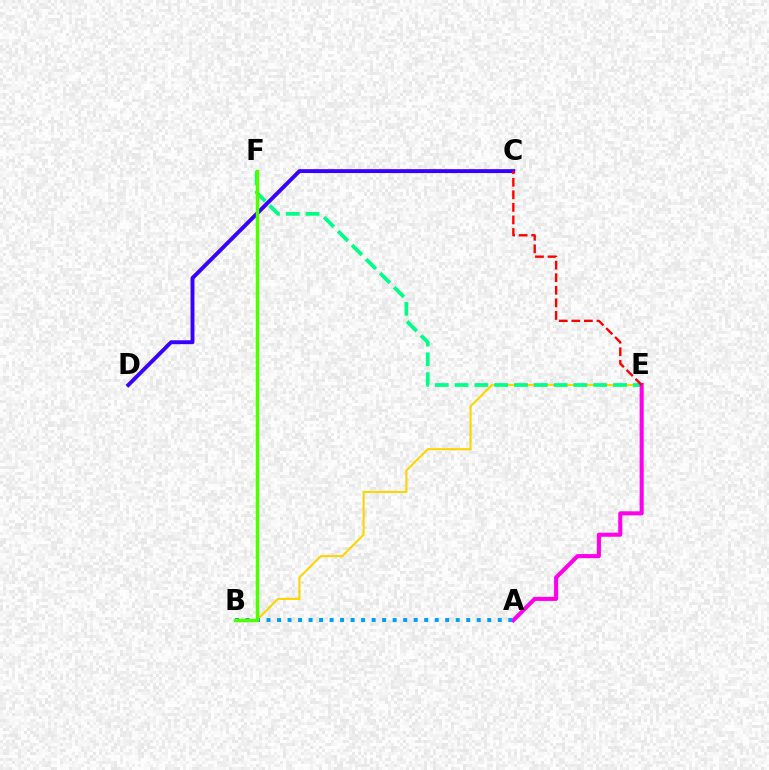{('B', 'E'): [{'color': '#ffd500', 'line_style': 'solid', 'thickness': 1.52}], ('C', 'D'): [{'color': '#3700ff', 'line_style': 'solid', 'thickness': 2.81}], ('E', 'F'): [{'color': '#00ff86', 'line_style': 'dashed', 'thickness': 2.69}], ('A', 'E'): [{'color': '#ff00ed', 'line_style': 'solid', 'thickness': 2.93}], ('C', 'E'): [{'color': '#ff0000', 'line_style': 'dashed', 'thickness': 1.71}], ('A', 'B'): [{'color': '#009eff', 'line_style': 'dotted', 'thickness': 2.86}], ('B', 'F'): [{'color': '#4fff00', 'line_style': 'solid', 'thickness': 2.47}]}